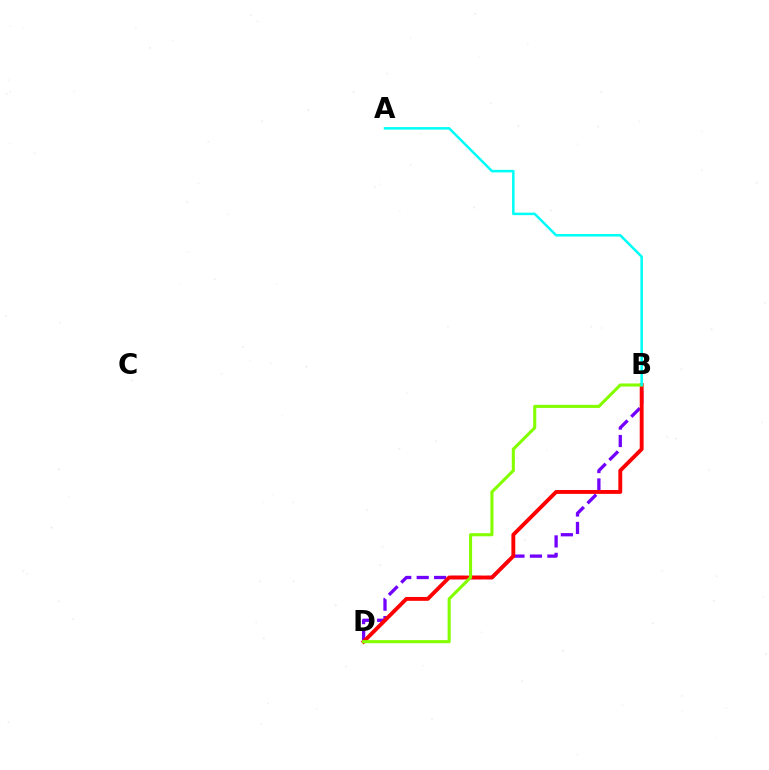{('B', 'D'): [{'color': '#7200ff', 'line_style': 'dashed', 'thickness': 2.37}, {'color': '#ff0000', 'line_style': 'solid', 'thickness': 2.79}, {'color': '#84ff00', 'line_style': 'solid', 'thickness': 2.22}], ('A', 'B'): [{'color': '#00fff6', 'line_style': 'solid', 'thickness': 1.81}]}